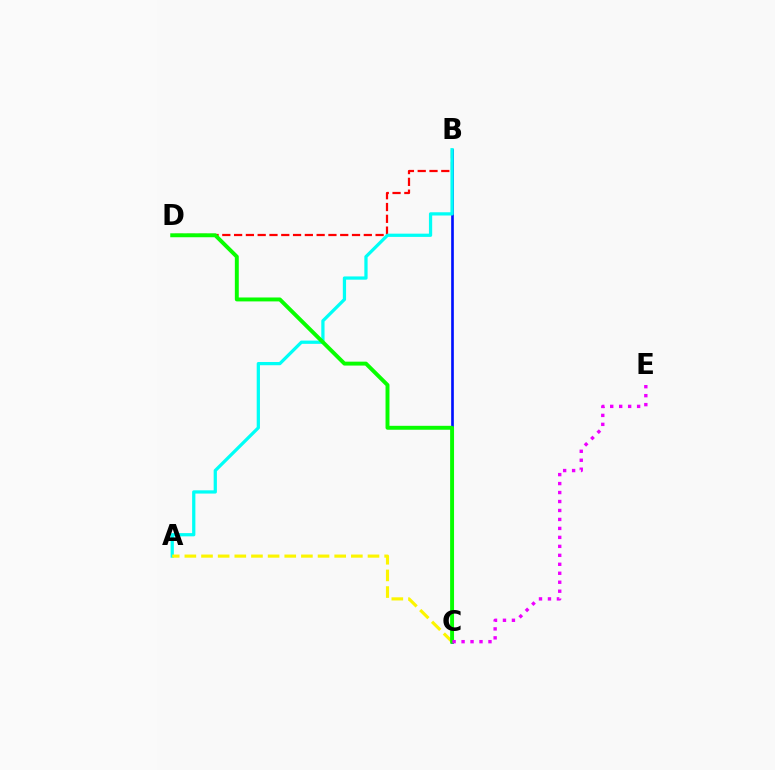{('B', 'D'): [{'color': '#ff0000', 'line_style': 'dashed', 'thickness': 1.6}], ('B', 'C'): [{'color': '#0010ff', 'line_style': 'solid', 'thickness': 1.92}], ('A', 'B'): [{'color': '#00fff6', 'line_style': 'solid', 'thickness': 2.34}], ('A', 'C'): [{'color': '#fcf500', 'line_style': 'dashed', 'thickness': 2.26}], ('C', 'D'): [{'color': '#08ff00', 'line_style': 'solid', 'thickness': 2.83}], ('C', 'E'): [{'color': '#ee00ff', 'line_style': 'dotted', 'thickness': 2.44}]}